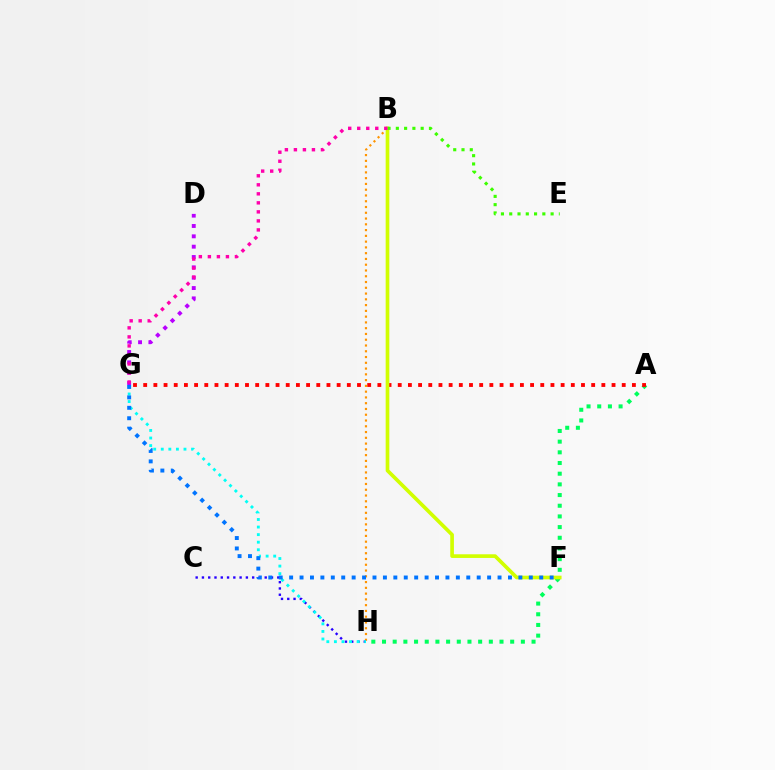{('D', 'G'): [{'color': '#b900ff', 'line_style': 'dotted', 'thickness': 2.81}], ('B', 'H'): [{'color': '#ff9400', 'line_style': 'dotted', 'thickness': 1.57}], ('C', 'H'): [{'color': '#2500ff', 'line_style': 'dotted', 'thickness': 1.71}], ('A', 'H'): [{'color': '#00ff5c', 'line_style': 'dotted', 'thickness': 2.9}], ('G', 'H'): [{'color': '#00fff6', 'line_style': 'dotted', 'thickness': 2.06}], ('A', 'G'): [{'color': '#ff0000', 'line_style': 'dotted', 'thickness': 2.77}], ('B', 'F'): [{'color': '#d1ff00', 'line_style': 'solid', 'thickness': 2.64}], ('B', 'E'): [{'color': '#3dff00', 'line_style': 'dotted', 'thickness': 2.25}], ('F', 'G'): [{'color': '#0074ff', 'line_style': 'dotted', 'thickness': 2.83}], ('B', 'G'): [{'color': '#ff00ac', 'line_style': 'dotted', 'thickness': 2.45}]}